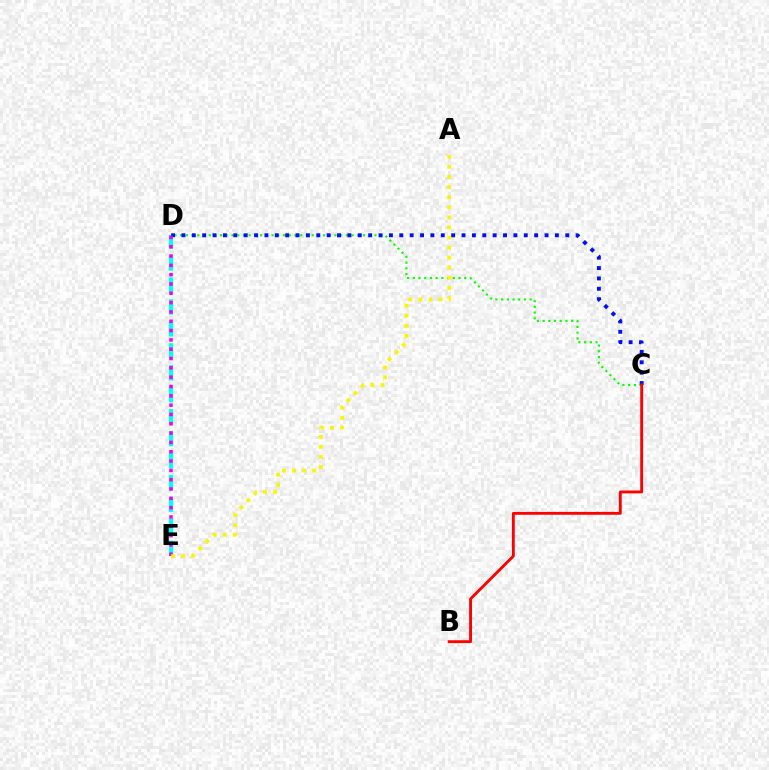{('D', 'E'): [{'color': '#00fff6', 'line_style': 'dashed', 'thickness': 2.98}, {'color': '#ee00ff', 'line_style': 'dotted', 'thickness': 2.53}], ('C', 'D'): [{'color': '#08ff00', 'line_style': 'dotted', 'thickness': 1.55}, {'color': '#0010ff', 'line_style': 'dotted', 'thickness': 2.82}], ('A', 'E'): [{'color': '#fcf500', 'line_style': 'dotted', 'thickness': 2.74}], ('B', 'C'): [{'color': '#ff0000', 'line_style': 'solid', 'thickness': 2.06}]}